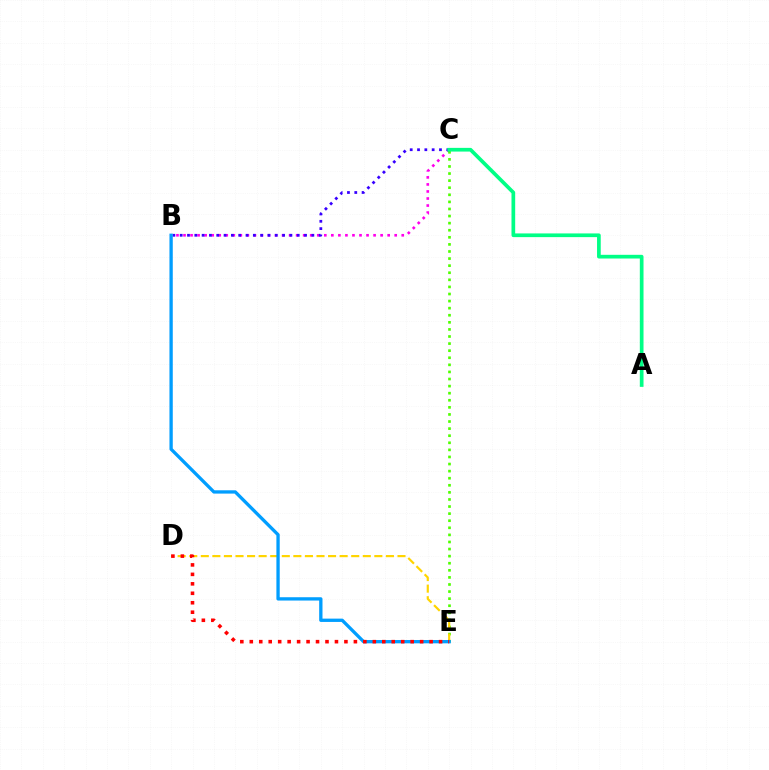{('B', 'C'): [{'color': '#ff00ed', 'line_style': 'dotted', 'thickness': 1.91}, {'color': '#3700ff', 'line_style': 'dotted', 'thickness': 1.99}], ('C', 'E'): [{'color': '#4fff00', 'line_style': 'dotted', 'thickness': 1.93}], ('D', 'E'): [{'color': '#ffd500', 'line_style': 'dashed', 'thickness': 1.57}, {'color': '#ff0000', 'line_style': 'dotted', 'thickness': 2.57}], ('B', 'E'): [{'color': '#009eff', 'line_style': 'solid', 'thickness': 2.39}], ('A', 'C'): [{'color': '#00ff86', 'line_style': 'solid', 'thickness': 2.66}]}